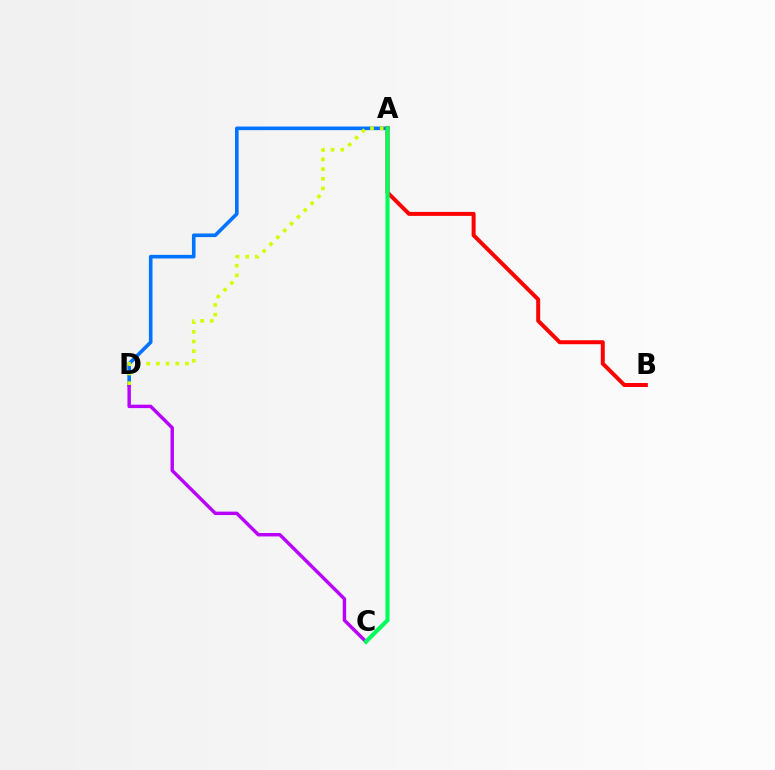{('A', 'D'): [{'color': '#0074ff', 'line_style': 'solid', 'thickness': 2.6}, {'color': '#d1ff00', 'line_style': 'dotted', 'thickness': 2.63}], ('A', 'B'): [{'color': '#ff0000', 'line_style': 'solid', 'thickness': 2.86}], ('C', 'D'): [{'color': '#b900ff', 'line_style': 'solid', 'thickness': 2.47}], ('A', 'C'): [{'color': '#00ff5c', 'line_style': 'solid', 'thickness': 2.97}]}